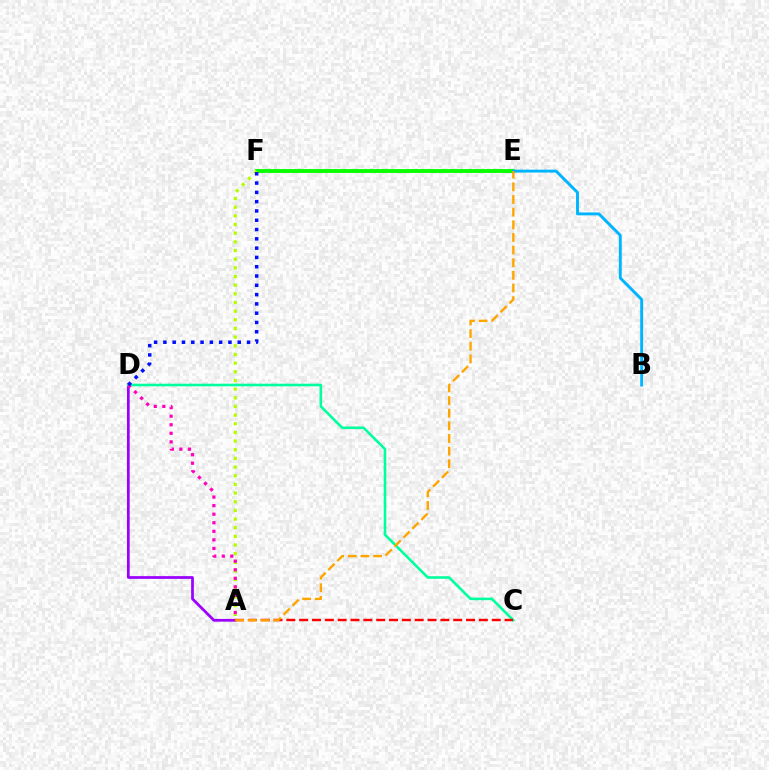{('A', 'D'): [{'color': '#9b00ff', 'line_style': 'solid', 'thickness': 1.97}, {'color': '#ff00bd', 'line_style': 'dotted', 'thickness': 2.32}], ('E', 'F'): [{'color': '#08ff00', 'line_style': 'solid', 'thickness': 2.8}], ('A', 'F'): [{'color': '#b3ff00', 'line_style': 'dotted', 'thickness': 2.35}], ('C', 'D'): [{'color': '#00ff9d', 'line_style': 'solid', 'thickness': 1.87}], ('A', 'C'): [{'color': '#ff0000', 'line_style': 'dashed', 'thickness': 1.74}], ('B', 'E'): [{'color': '#00b5ff', 'line_style': 'solid', 'thickness': 2.09}], ('A', 'E'): [{'color': '#ffa500', 'line_style': 'dashed', 'thickness': 1.72}], ('D', 'F'): [{'color': '#0010ff', 'line_style': 'dotted', 'thickness': 2.52}]}